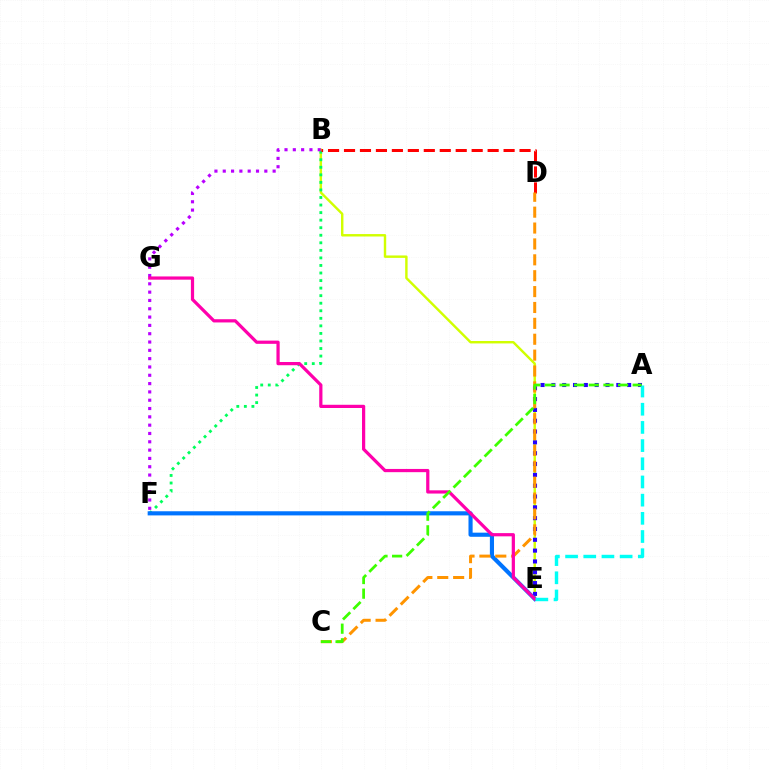{('B', 'E'): [{'color': '#d1ff00', 'line_style': 'solid', 'thickness': 1.75}], ('A', 'E'): [{'color': '#2500ff', 'line_style': 'dotted', 'thickness': 2.94}, {'color': '#00fff6', 'line_style': 'dashed', 'thickness': 2.47}], ('B', 'F'): [{'color': '#00ff5c', 'line_style': 'dotted', 'thickness': 2.05}, {'color': '#b900ff', 'line_style': 'dotted', 'thickness': 2.26}], ('E', 'F'): [{'color': '#0074ff', 'line_style': 'solid', 'thickness': 2.98}], ('B', 'D'): [{'color': '#ff0000', 'line_style': 'dashed', 'thickness': 2.17}], ('C', 'D'): [{'color': '#ff9400', 'line_style': 'dashed', 'thickness': 2.16}], ('E', 'G'): [{'color': '#ff00ac', 'line_style': 'solid', 'thickness': 2.32}], ('A', 'C'): [{'color': '#3dff00', 'line_style': 'dashed', 'thickness': 1.99}]}